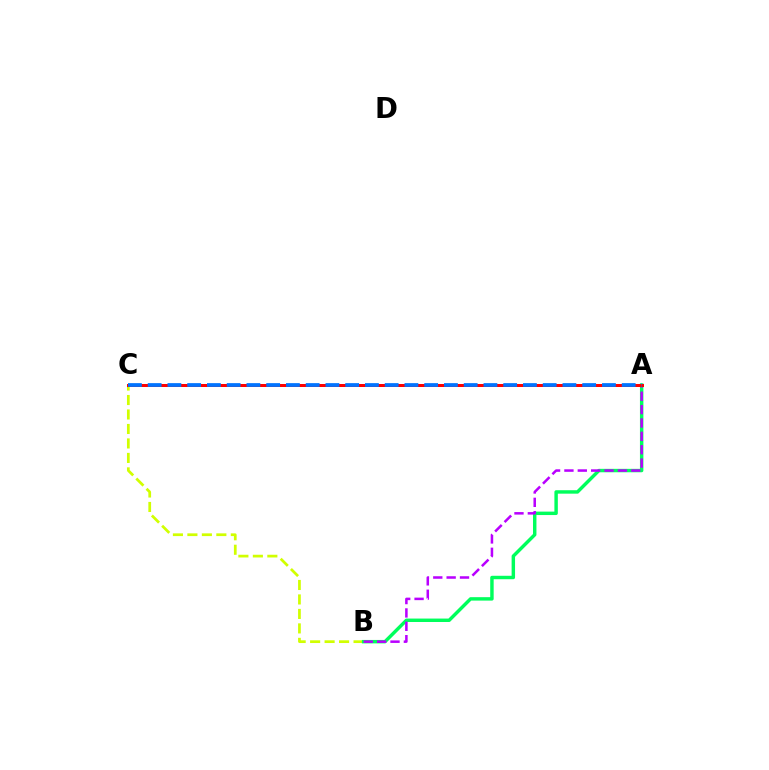{('B', 'C'): [{'color': '#d1ff00', 'line_style': 'dashed', 'thickness': 1.97}], ('A', 'B'): [{'color': '#00ff5c', 'line_style': 'solid', 'thickness': 2.47}, {'color': '#b900ff', 'line_style': 'dashed', 'thickness': 1.82}], ('A', 'C'): [{'color': '#ff0000', 'line_style': 'solid', 'thickness': 2.15}, {'color': '#0074ff', 'line_style': 'dashed', 'thickness': 2.68}]}